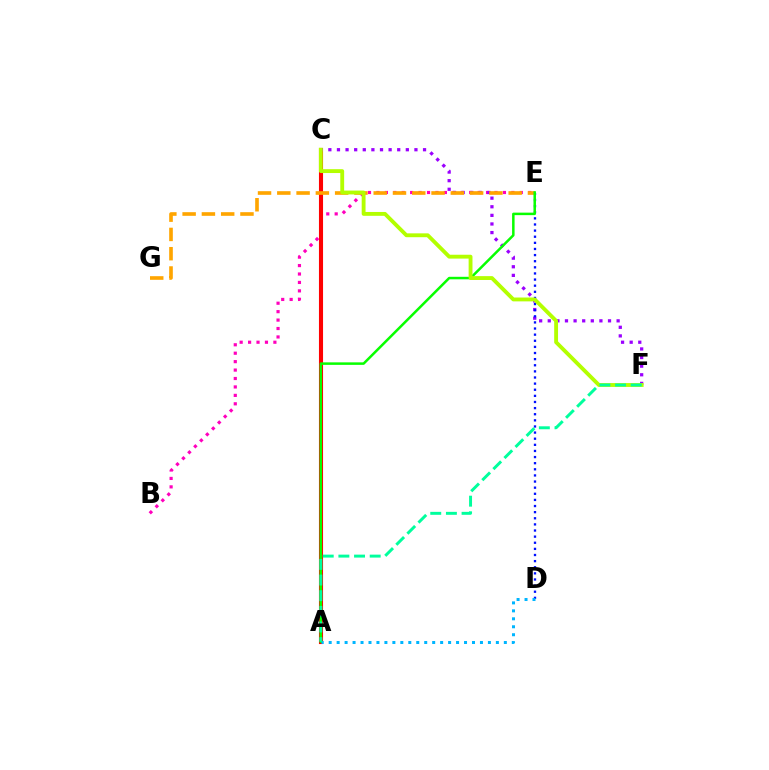{('B', 'E'): [{'color': '#ff00bd', 'line_style': 'dotted', 'thickness': 2.29}], ('A', 'C'): [{'color': '#ff0000', 'line_style': 'solid', 'thickness': 2.95}], ('C', 'F'): [{'color': '#9b00ff', 'line_style': 'dotted', 'thickness': 2.34}, {'color': '#b3ff00', 'line_style': 'solid', 'thickness': 2.78}], ('D', 'E'): [{'color': '#0010ff', 'line_style': 'dotted', 'thickness': 1.66}], ('E', 'G'): [{'color': '#ffa500', 'line_style': 'dashed', 'thickness': 2.62}], ('A', 'E'): [{'color': '#08ff00', 'line_style': 'solid', 'thickness': 1.8}], ('A', 'D'): [{'color': '#00b5ff', 'line_style': 'dotted', 'thickness': 2.16}], ('A', 'F'): [{'color': '#00ff9d', 'line_style': 'dashed', 'thickness': 2.13}]}